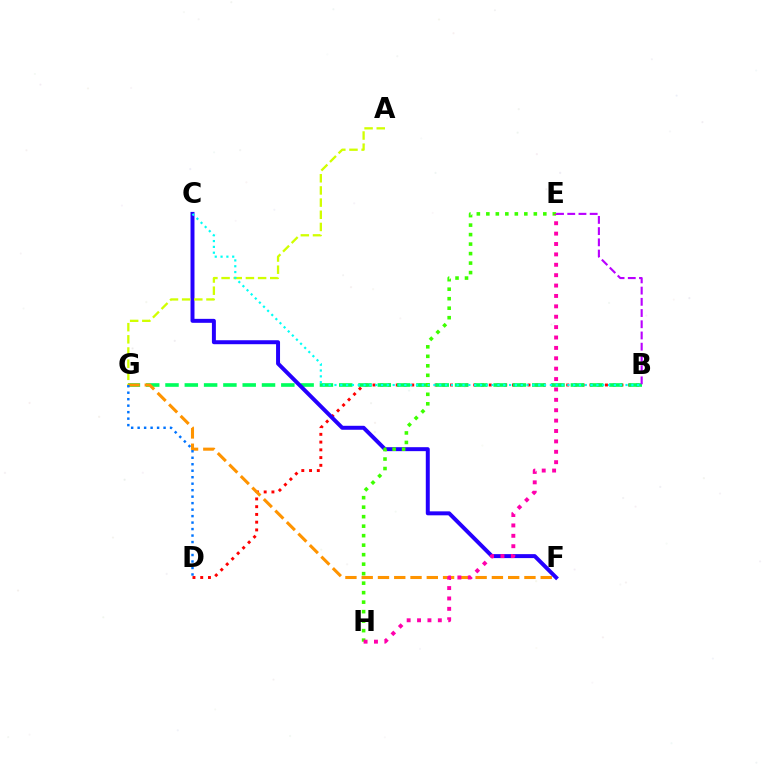{('B', 'D'): [{'color': '#ff0000', 'line_style': 'dotted', 'thickness': 2.11}], ('B', 'G'): [{'color': '#00ff5c', 'line_style': 'dashed', 'thickness': 2.62}], ('C', 'F'): [{'color': '#2500ff', 'line_style': 'solid', 'thickness': 2.86}], ('A', 'G'): [{'color': '#d1ff00', 'line_style': 'dashed', 'thickness': 1.65}], ('E', 'H'): [{'color': '#3dff00', 'line_style': 'dotted', 'thickness': 2.58}, {'color': '#ff00ac', 'line_style': 'dotted', 'thickness': 2.82}], ('B', 'C'): [{'color': '#00fff6', 'line_style': 'dotted', 'thickness': 1.58}], ('F', 'G'): [{'color': '#ff9400', 'line_style': 'dashed', 'thickness': 2.21}], ('B', 'E'): [{'color': '#b900ff', 'line_style': 'dashed', 'thickness': 1.52}], ('D', 'G'): [{'color': '#0074ff', 'line_style': 'dotted', 'thickness': 1.76}]}